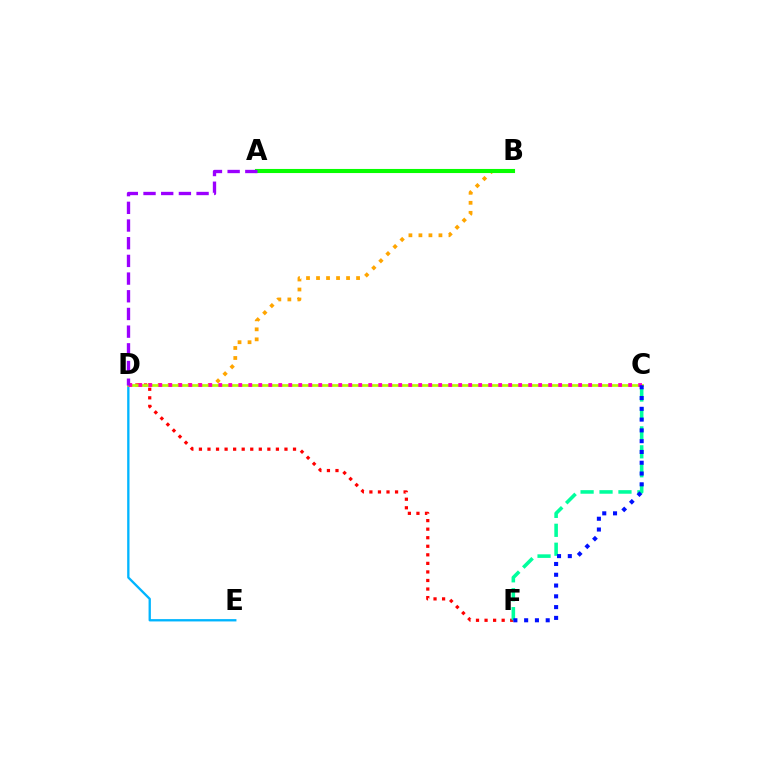{('B', 'D'): [{'color': '#ffa500', 'line_style': 'dotted', 'thickness': 2.72}], ('D', 'E'): [{'color': '#00b5ff', 'line_style': 'solid', 'thickness': 1.68}], ('D', 'F'): [{'color': '#ff0000', 'line_style': 'dotted', 'thickness': 2.32}], ('C', 'F'): [{'color': '#00ff9d', 'line_style': 'dashed', 'thickness': 2.57}, {'color': '#0010ff', 'line_style': 'dotted', 'thickness': 2.93}], ('A', 'B'): [{'color': '#08ff00', 'line_style': 'solid', 'thickness': 2.95}], ('C', 'D'): [{'color': '#b3ff00', 'line_style': 'solid', 'thickness': 1.96}, {'color': '#ff00bd', 'line_style': 'dotted', 'thickness': 2.72}], ('A', 'D'): [{'color': '#9b00ff', 'line_style': 'dashed', 'thickness': 2.4}]}